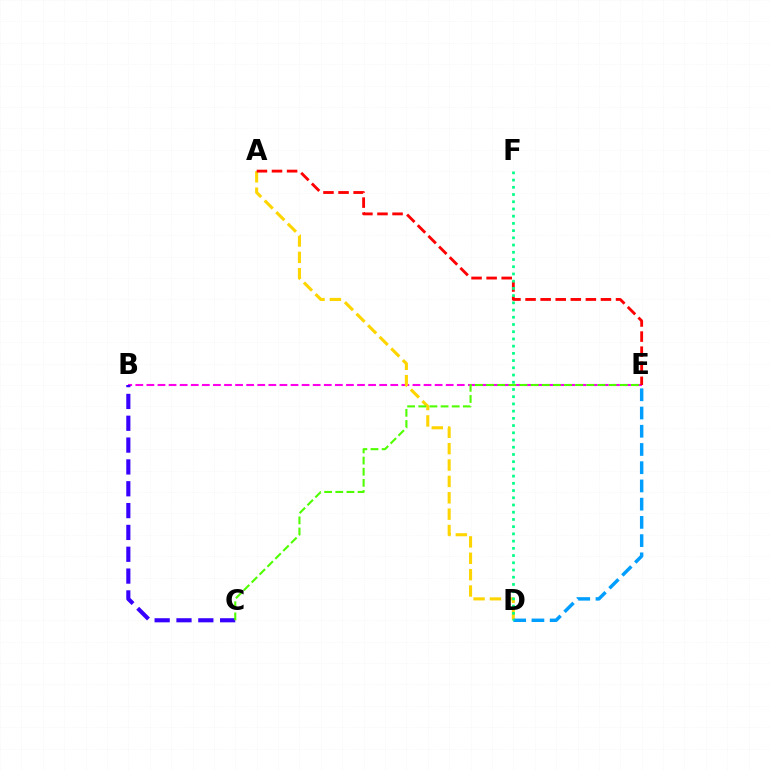{('B', 'E'): [{'color': '#ff00ed', 'line_style': 'dashed', 'thickness': 1.51}], ('A', 'D'): [{'color': '#ffd500', 'line_style': 'dashed', 'thickness': 2.22}], ('D', 'E'): [{'color': '#009eff', 'line_style': 'dashed', 'thickness': 2.48}], ('B', 'C'): [{'color': '#3700ff', 'line_style': 'dashed', 'thickness': 2.97}], ('C', 'E'): [{'color': '#4fff00', 'line_style': 'dashed', 'thickness': 1.51}], ('A', 'E'): [{'color': '#ff0000', 'line_style': 'dashed', 'thickness': 2.05}], ('D', 'F'): [{'color': '#00ff86', 'line_style': 'dotted', 'thickness': 1.96}]}